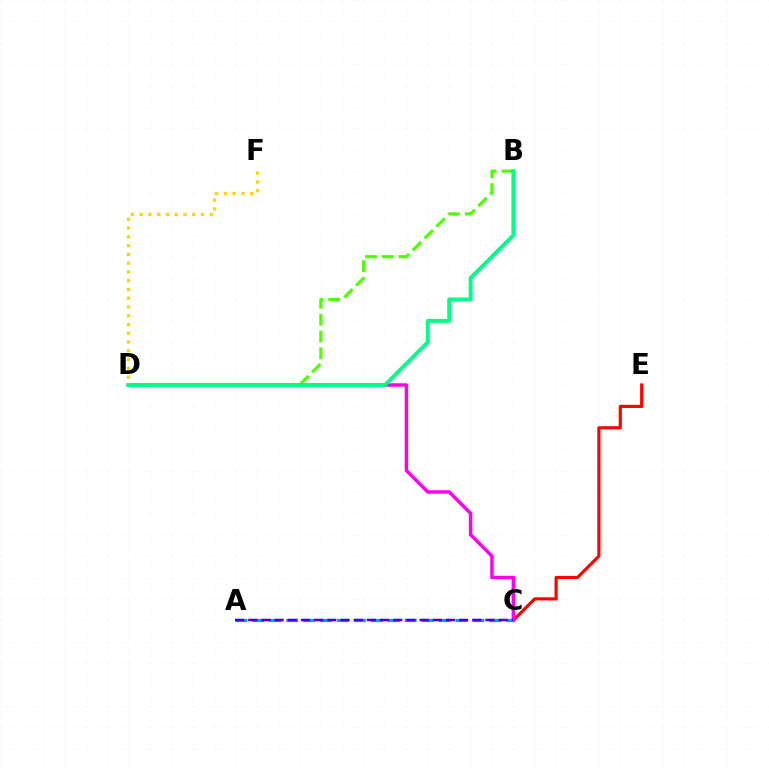{('C', 'E'): [{'color': '#ff0000', 'line_style': 'solid', 'thickness': 2.27}], ('C', 'D'): [{'color': '#ff00ed', 'line_style': 'solid', 'thickness': 2.49}], ('D', 'F'): [{'color': '#ffd500', 'line_style': 'dotted', 'thickness': 2.38}], ('B', 'D'): [{'color': '#4fff00', 'line_style': 'dashed', 'thickness': 2.28}, {'color': '#00ff86', 'line_style': 'solid', 'thickness': 2.81}], ('A', 'C'): [{'color': '#009eff', 'line_style': 'dashed', 'thickness': 2.3}, {'color': '#3700ff', 'line_style': 'dashed', 'thickness': 1.79}]}